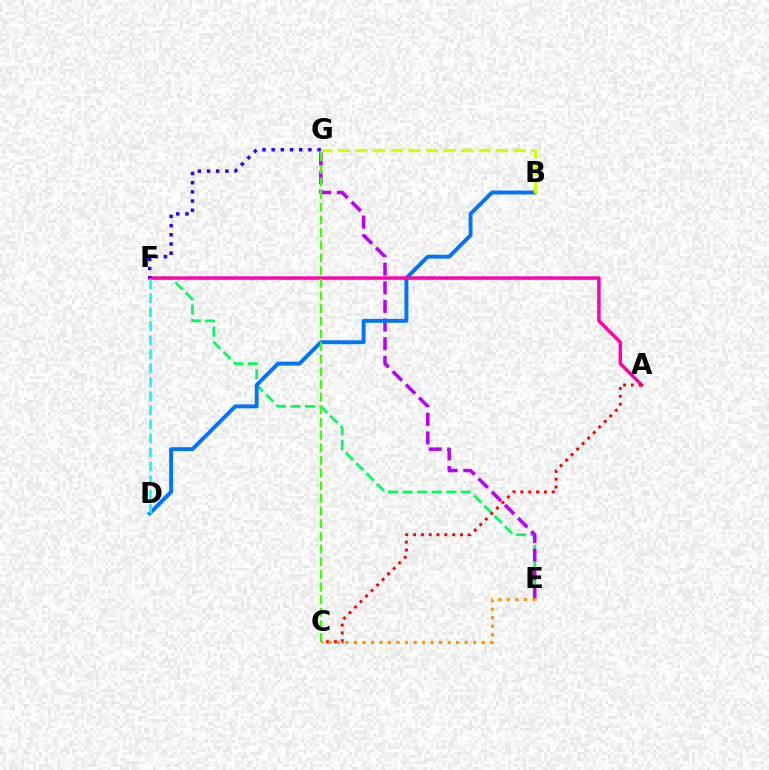{('E', 'F'): [{'color': '#00ff5c', 'line_style': 'dashed', 'thickness': 1.98}], ('E', 'G'): [{'color': '#b900ff', 'line_style': 'dashed', 'thickness': 2.53}], ('B', 'D'): [{'color': '#0074ff', 'line_style': 'solid', 'thickness': 2.83}], ('A', 'F'): [{'color': '#ff00ac', 'line_style': 'solid', 'thickness': 2.49}], ('B', 'G'): [{'color': '#d1ff00', 'line_style': 'dashed', 'thickness': 2.39}], ('F', 'G'): [{'color': '#2500ff', 'line_style': 'dotted', 'thickness': 2.5}], ('C', 'G'): [{'color': '#3dff00', 'line_style': 'dashed', 'thickness': 1.72}], ('D', 'F'): [{'color': '#00fff6', 'line_style': 'dashed', 'thickness': 1.91}], ('A', 'C'): [{'color': '#ff0000', 'line_style': 'dotted', 'thickness': 2.12}], ('C', 'E'): [{'color': '#ff9400', 'line_style': 'dotted', 'thickness': 2.31}]}